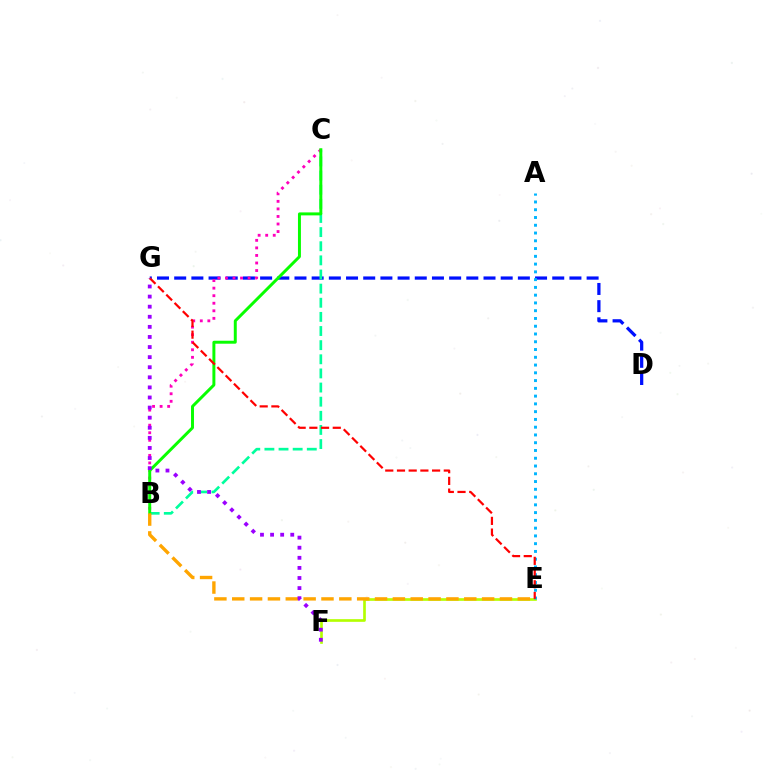{('E', 'F'): [{'color': '#b3ff00', 'line_style': 'solid', 'thickness': 1.92}], ('D', 'G'): [{'color': '#0010ff', 'line_style': 'dashed', 'thickness': 2.33}], ('B', 'C'): [{'color': '#00ff9d', 'line_style': 'dashed', 'thickness': 1.92}, {'color': '#ff00bd', 'line_style': 'dotted', 'thickness': 2.05}, {'color': '#08ff00', 'line_style': 'solid', 'thickness': 2.13}], ('A', 'E'): [{'color': '#00b5ff', 'line_style': 'dotted', 'thickness': 2.11}], ('E', 'G'): [{'color': '#ff0000', 'line_style': 'dashed', 'thickness': 1.59}], ('B', 'E'): [{'color': '#ffa500', 'line_style': 'dashed', 'thickness': 2.42}], ('F', 'G'): [{'color': '#9b00ff', 'line_style': 'dotted', 'thickness': 2.74}]}